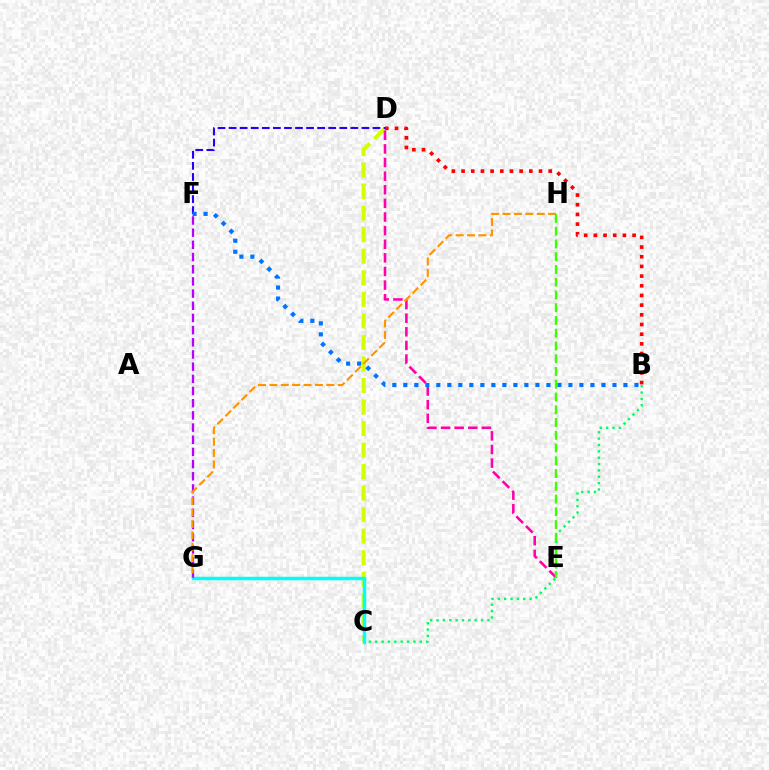{('B', 'C'): [{'color': '#00ff5c', 'line_style': 'dotted', 'thickness': 1.73}], ('C', 'D'): [{'color': '#d1ff00', 'line_style': 'dashed', 'thickness': 2.93}], ('D', 'E'): [{'color': '#ff00ac', 'line_style': 'dashed', 'thickness': 1.85}], ('C', 'G'): [{'color': '#00fff6', 'line_style': 'solid', 'thickness': 2.5}], ('D', 'F'): [{'color': '#2500ff', 'line_style': 'dashed', 'thickness': 1.5}], ('F', 'G'): [{'color': '#b900ff', 'line_style': 'dashed', 'thickness': 1.65}], ('B', 'F'): [{'color': '#0074ff', 'line_style': 'dotted', 'thickness': 2.99}], ('G', 'H'): [{'color': '#ff9400', 'line_style': 'dashed', 'thickness': 1.55}], ('E', 'H'): [{'color': '#3dff00', 'line_style': 'dashed', 'thickness': 1.73}], ('B', 'D'): [{'color': '#ff0000', 'line_style': 'dotted', 'thickness': 2.63}]}